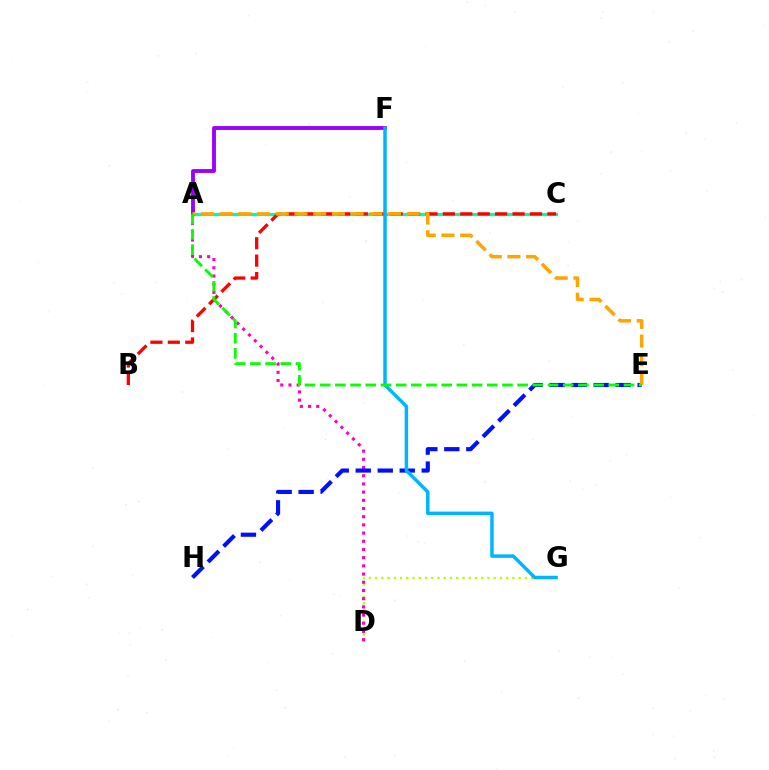{('A', 'C'): [{'color': '#00ff9d', 'line_style': 'solid', 'thickness': 2.32}], ('D', 'G'): [{'color': '#b3ff00', 'line_style': 'dotted', 'thickness': 1.7}], ('A', 'D'): [{'color': '#ff00bd', 'line_style': 'dotted', 'thickness': 2.23}], ('B', 'C'): [{'color': '#ff0000', 'line_style': 'dashed', 'thickness': 2.37}], ('E', 'H'): [{'color': '#0010ff', 'line_style': 'dashed', 'thickness': 2.99}], ('A', 'F'): [{'color': '#9b00ff', 'line_style': 'solid', 'thickness': 2.78}], ('A', 'E'): [{'color': '#ffa500', 'line_style': 'dashed', 'thickness': 2.54}, {'color': '#08ff00', 'line_style': 'dashed', 'thickness': 2.06}], ('F', 'G'): [{'color': '#00b5ff', 'line_style': 'solid', 'thickness': 2.5}]}